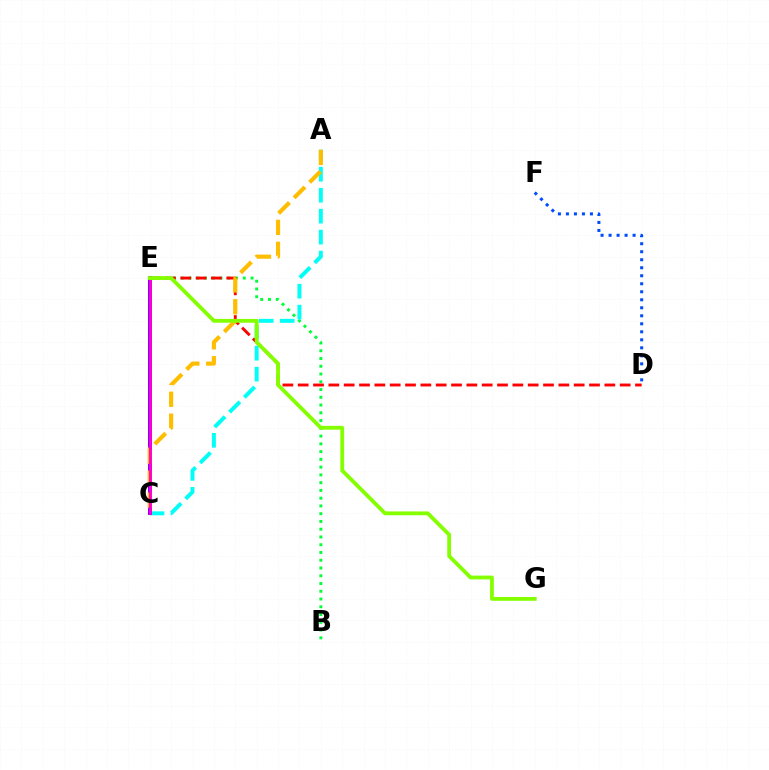{('B', 'E'): [{'color': '#00ff39', 'line_style': 'dotted', 'thickness': 2.11}], ('A', 'C'): [{'color': '#00fff6', 'line_style': 'dashed', 'thickness': 2.85}, {'color': '#ffbd00', 'line_style': 'dashed', 'thickness': 2.98}], ('D', 'E'): [{'color': '#ff0000', 'line_style': 'dashed', 'thickness': 2.08}], ('C', 'E'): [{'color': '#7200ff', 'line_style': 'solid', 'thickness': 2.83}, {'color': '#ff00cf', 'line_style': 'solid', 'thickness': 2.03}], ('D', 'F'): [{'color': '#004bff', 'line_style': 'dotted', 'thickness': 2.18}], ('E', 'G'): [{'color': '#84ff00', 'line_style': 'solid', 'thickness': 2.75}]}